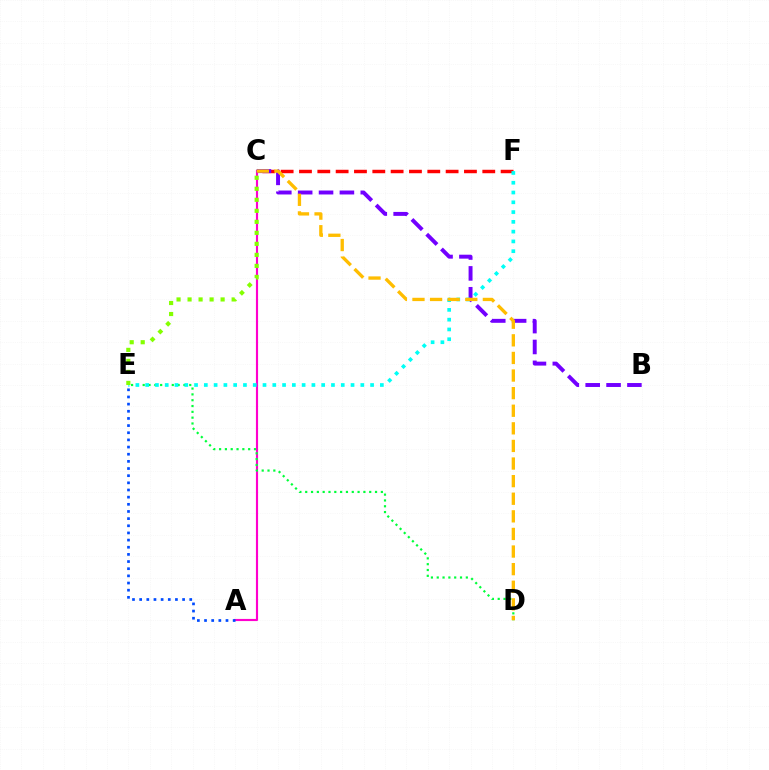{('A', 'C'): [{'color': '#ff00cf', 'line_style': 'solid', 'thickness': 1.55}], ('A', 'E'): [{'color': '#004bff', 'line_style': 'dotted', 'thickness': 1.94}], ('C', 'F'): [{'color': '#ff0000', 'line_style': 'dashed', 'thickness': 2.49}], ('D', 'E'): [{'color': '#00ff39', 'line_style': 'dotted', 'thickness': 1.58}], ('B', 'C'): [{'color': '#7200ff', 'line_style': 'dashed', 'thickness': 2.84}], ('E', 'F'): [{'color': '#00fff6', 'line_style': 'dotted', 'thickness': 2.66}], ('C', 'D'): [{'color': '#ffbd00', 'line_style': 'dashed', 'thickness': 2.39}], ('C', 'E'): [{'color': '#84ff00', 'line_style': 'dotted', 'thickness': 2.99}]}